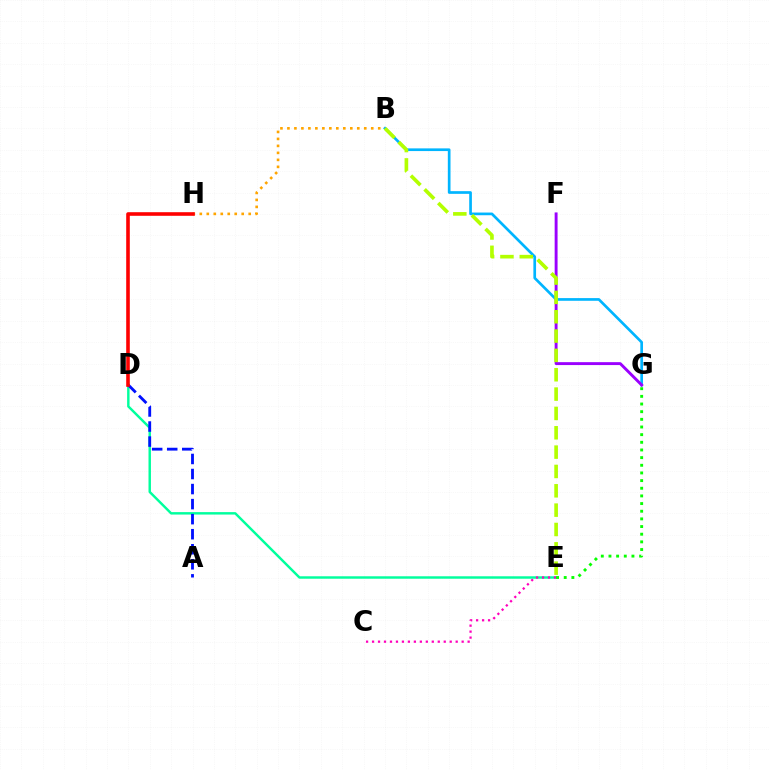{('B', 'G'): [{'color': '#00b5ff', 'line_style': 'solid', 'thickness': 1.94}], ('F', 'G'): [{'color': '#9b00ff', 'line_style': 'solid', 'thickness': 2.1}], ('D', 'E'): [{'color': '#00ff9d', 'line_style': 'solid', 'thickness': 1.76}], ('C', 'E'): [{'color': '#ff00bd', 'line_style': 'dotted', 'thickness': 1.62}], ('B', 'H'): [{'color': '#ffa500', 'line_style': 'dotted', 'thickness': 1.9}], ('A', 'D'): [{'color': '#0010ff', 'line_style': 'dashed', 'thickness': 2.04}], ('B', 'E'): [{'color': '#b3ff00', 'line_style': 'dashed', 'thickness': 2.63}], ('D', 'H'): [{'color': '#ff0000', 'line_style': 'solid', 'thickness': 2.59}], ('E', 'G'): [{'color': '#08ff00', 'line_style': 'dotted', 'thickness': 2.08}]}